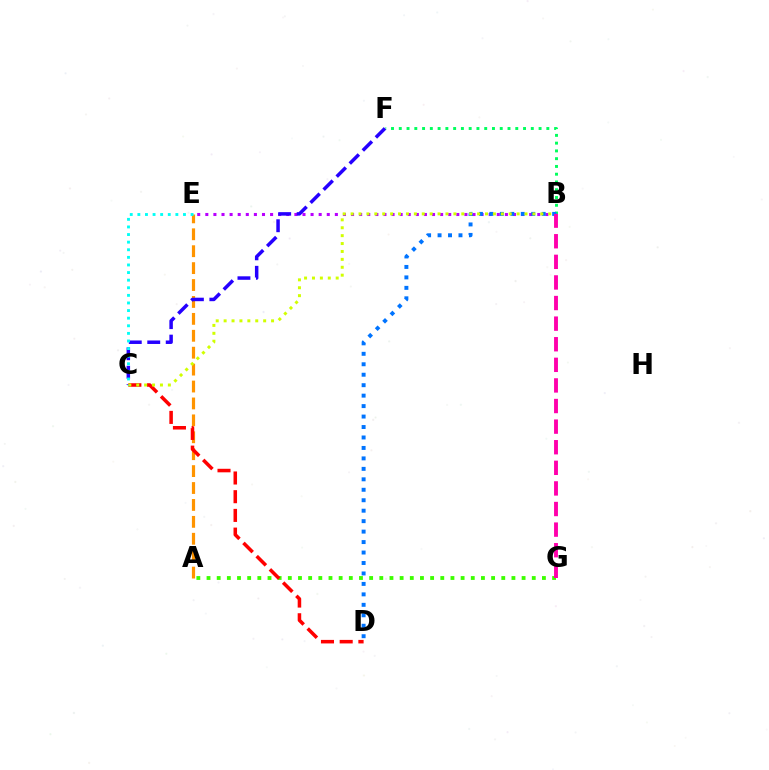{('B', 'F'): [{'color': '#00ff5c', 'line_style': 'dotted', 'thickness': 2.11}], ('A', 'G'): [{'color': '#3dff00', 'line_style': 'dotted', 'thickness': 2.76}], ('A', 'E'): [{'color': '#ff9400', 'line_style': 'dashed', 'thickness': 2.3}], ('B', 'E'): [{'color': '#b900ff', 'line_style': 'dotted', 'thickness': 2.2}], ('B', 'D'): [{'color': '#0074ff', 'line_style': 'dotted', 'thickness': 2.84}], ('C', 'F'): [{'color': '#2500ff', 'line_style': 'dashed', 'thickness': 2.51}], ('C', 'D'): [{'color': '#ff0000', 'line_style': 'dashed', 'thickness': 2.54}], ('B', 'C'): [{'color': '#d1ff00', 'line_style': 'dotted', 'thickness': 2.15}], ('B', 'G'): [{'color': '#ff00ac', 'line_style': 'dashed', 'thickness': 2.8}], ('C', 'E'): [{'color': '#00fff6', 'line_style': 'dotted', 'thickness': 2.07}]}